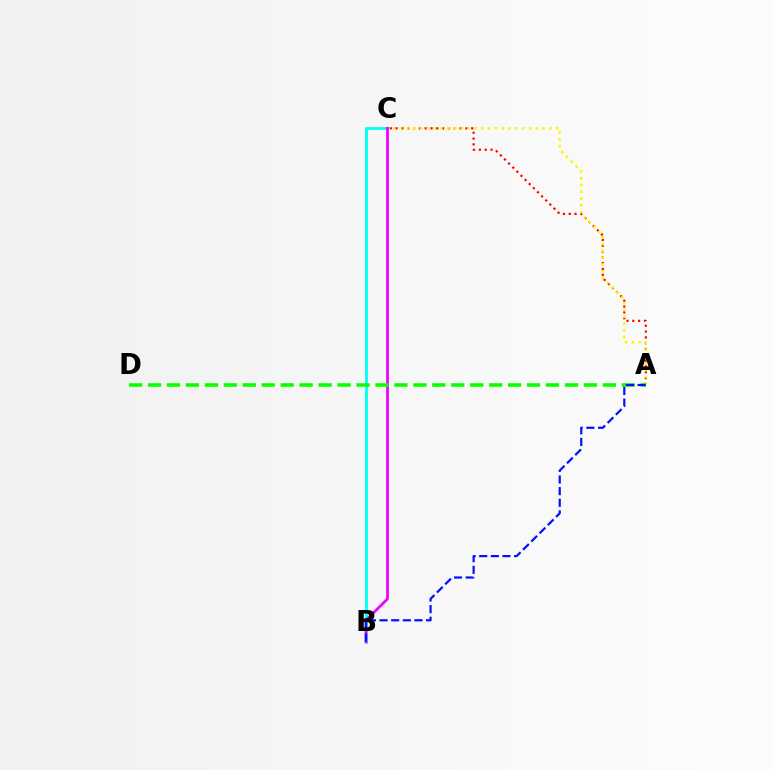{('B', 'C'): [{'color': '#00fff6', 'line_style': 'solid', 'thickness': 2.02}, {'color': '#ee00ff', 'line_style': 'solid', 'thickness': 1.98}], ('A', 'C'): [{'color': '#ff0000', 'line_style': 'dotted', 'thickness': 1.58}, {'color': '#fcf500', 'line_style': 'dotted', 'thickness': 1.85}], ('A', 'D'): [{'color': '#08ff00', 'line_style': 'dashed', 'thickness': 2.57}], ('A', 'B'): [{'color': '#0010ff', 'line_style': 'dashed', 'thickness': 1.58}]}